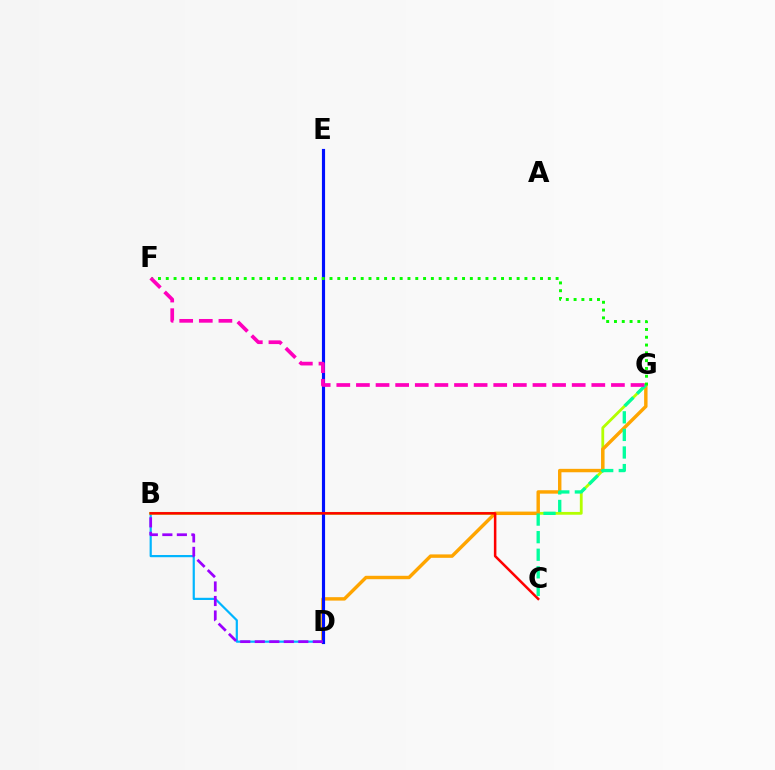{('B', 'D'): [{'color': '#00b5ff', 'line_style': 'solid', 'thickness': 1.58}, {'color': '#9b00ff', 'line_style': 'dashed', 'thickness': 1.97}], ('B', 'G'): [{'color': '#b3ff00', 'line_style': 'solid', 'thickness': 2.02}], ('D', 'G'): [{'color': '#ffa500', 'line_style': 'solid', 'thickness': 2.47}], ('D', 'E'): [{'color': '#0010ff', 'line_style': 'solid', 'thickness': 2.26}], ('B', 'C'): [{'color': '#ff0000', 'line_style': 'solid', 'thickness': 1.82}], ('C', 'G'): [{'color': '#00ff9d', 'line_style': 'dashed', 'thickness': 2.39}], ('F', 'G'): [{'color': '#08ff00', 'line_style': 'dotted', 'thickness': 2.12}, {'color': '#ff00bd', 'line_style': 'dashed', 'thickness': 2.66}]}